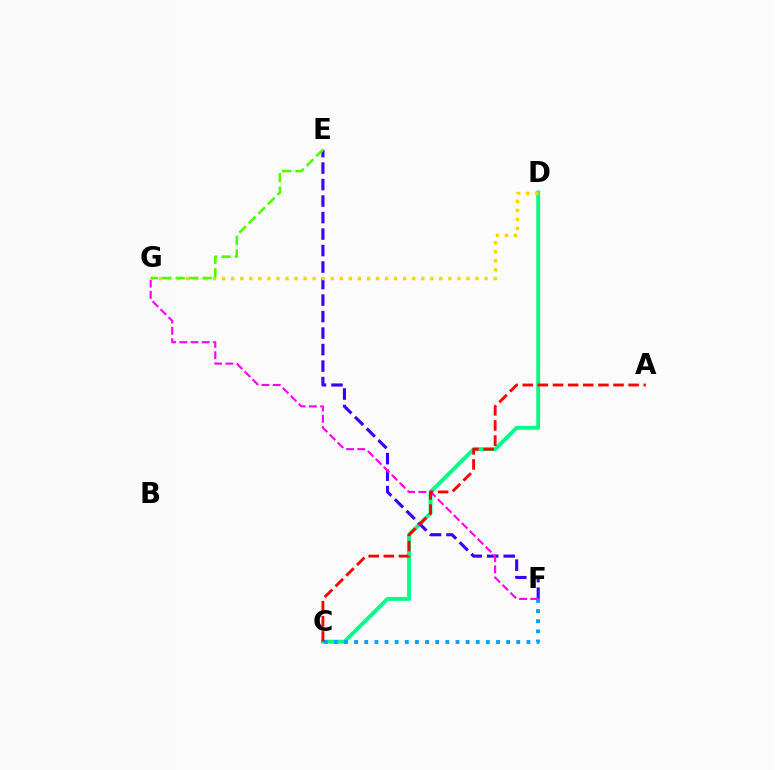{('C', 'D'): [{'color': '#00ff86', 'line_style': 'solid', 'thickness': 2.8}], ('C', 'F'): [{'color': '#009eff', 'line_style': 'dotted', 'thickness': 2.75}], ('E', 'F'): [{'color': '#3700ff', 'line_style': 'dashed', 'thickness': 2.24}], ('F', 'G'): [{'color': '#ff00ed', 'line_style': 'dashed', 'thickness': 1.53}], ('D', 'G'): [{'color': '#ffd500', 'line_style': 'dotted', 'thickness': 2.46}], ('E', 'G'): [{'color': '#4fff00', 'line_style': 'dashed', 'thickness': 1.83}], ('A', 'C'): [{'color': '#ff0000', 'line_style': 'dashed', 'thickness': 2.06}]}